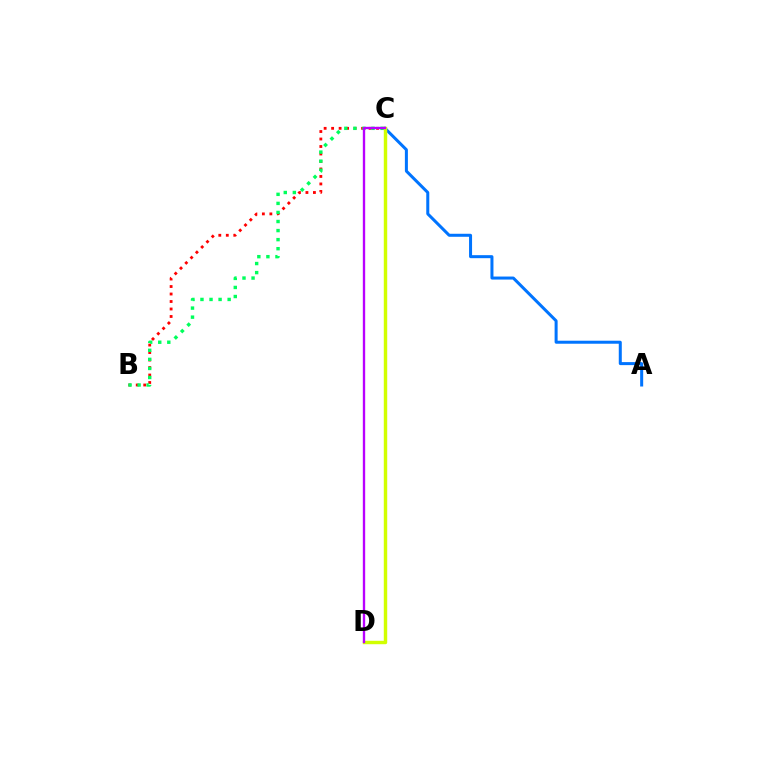{('B', 'C'): [{'color': '#ff0000', 'line_style': 'dotted', 'thickness': 2.03}, {'color': '#00ff5c', 'line_style': 'dotted', 'thickness': 2.46}], ('A', 'C'): [{'color': '#0074ff', 'line_style': 'solid', 'thickness': 2.17}], ('C', 'D'): [{'color': '#d1ff00', 'line_style': 'solid', 'thickness': 2.47}, {'color': '#b900ff', 'line_style': 'solid', 'thickness': 1.69}]}